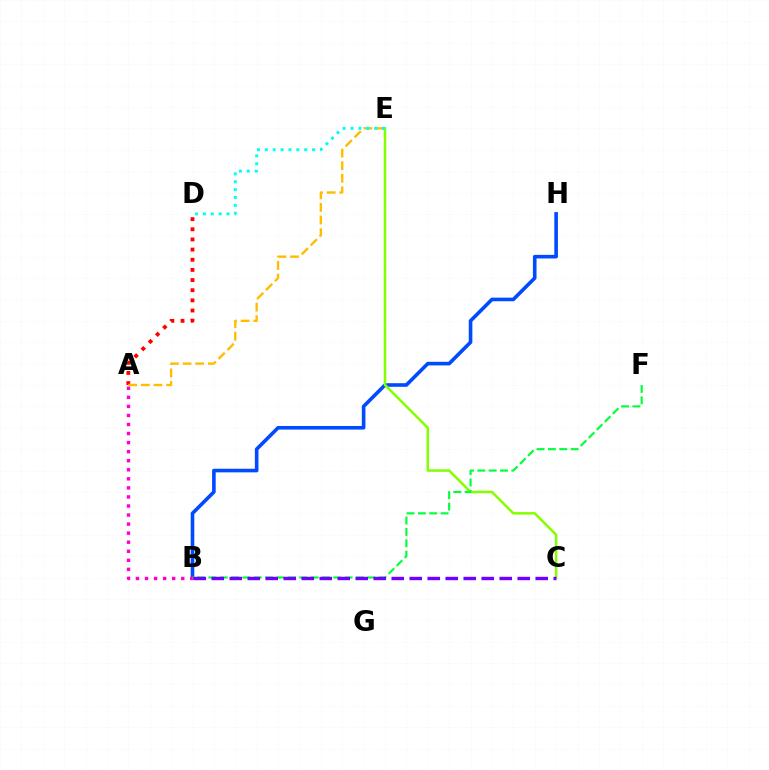{('B', 'H'): [{'color': '#004bff', 'line_style': 'solid', 'thickness': 2.6}], ('A', 'D'): [{'color': '#ff0000', 'line_style': 'dotted', 'thickness': 2.76}], ('A', 'B'): [{'color': '#ff00cf', 'line_style': 'dotted', 'thickness': 2.46}], ('A', 'E'): [{'color': '#ffbd00', 'line_style': 'dashed', 'thickness': 1.71}], ('C', 'E'): [{'color': '#84ff00', 'line_style': 'solid', 'thickness': 1.81}], ('B', 'F'): [{'color': '#00ff39', 'line_style': 'dashed', 'thickness': 1.54}], ('B', 'C'): [{'color': '#7200ff', 'line_style': 'dashed', 'thickness': 2.44}], ('D', 'E'): [{'color': '#00fff6', 'line_style': 'dotted', 'thickness': 2.14}]}